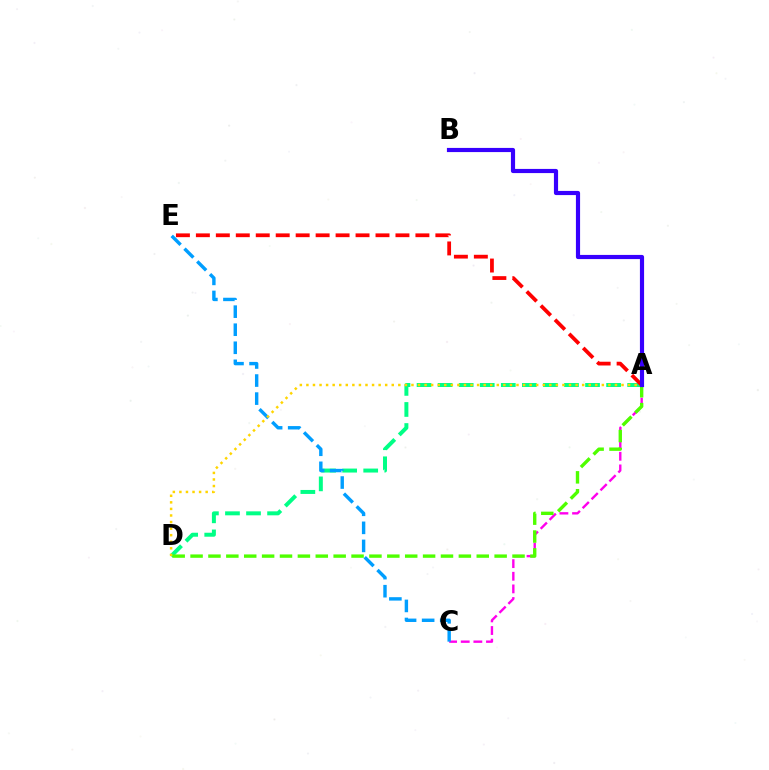{('A', 'C'): [{'color': '#ff00ed', 'line_style': 'dashed', 'thickness': 1.71}], ('A', 'D'): [{'color': '#00ff86', 'line_style': 'dashed', 'thickness': 2.86}, {'color': '#4fff00', 'line_style': 'dashed', 'thickness': 2.43}, {'color': '#ffd500', 'line_style': 'dotted', 'thickness': 1.78}], ('C', 'E'): [{'color': '#009eff', 'line_style': 'dashed', 'thickness': 2.45}], ('A', 'E'): [{'color': '#ff0000', 'line_style': 'dashed', 'thickness': 2.71}], ('A', 'B'): [{'color': '#3700ff', 'line_style': 'solid', 'thickness': 3.0}]}